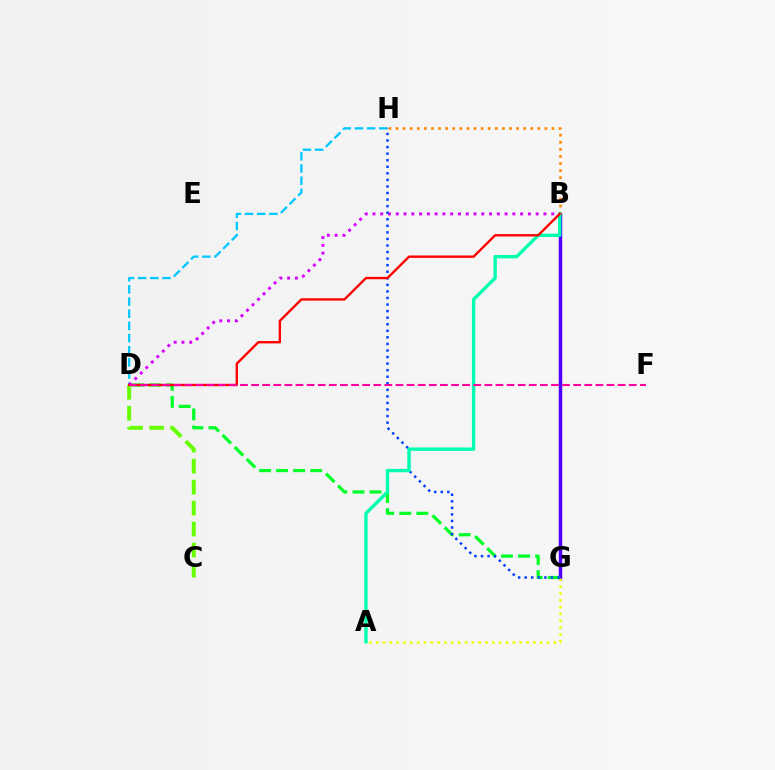{('B', 'G'): [{'color': '#4f00ff', 'line_style': 'solid', 'thickness': 2.52}], ('D', 'H'): [{'color': '#00c7ff', 'line_style': 'dashed', 'thickness': 1.65}], ('B', 'D'): [{'color': '#d600ff', 'line_style': 'dotted', 'thickness': 2.11}, {'color': '#ff0000', 'line_style': 'solid', 'thickness': 1.69}], ('D', 'G'): [{'color': '#00ff27', 'line_style': 'dashed', 'thickness': 2.32}], ('A', 'G'): [{'color': '#eeff00', 'line_style': 'dotted', 'thickness': 1.86}], ('G', 'H'): [{'color': '#003fff', 'line_style': 'dotted', 'thickness': 1.78}], ('B', 'H'): [{'color': '#ff8800', 'line_style': 'dotted', 'thickness': 1.93}], ('A', 'B'): [{'color': '#00ffaf', 'line_style': 'solid', 'thickness': 2.42}], ('C', 'D'): [{'color': '#66ff00', 'line_style': 'dashed', 'thickness': 2.85}], ('D', 'F'): [{'color': '#ff00a0', 'line_style': 'dashed', 'thickness': 1.51}]}